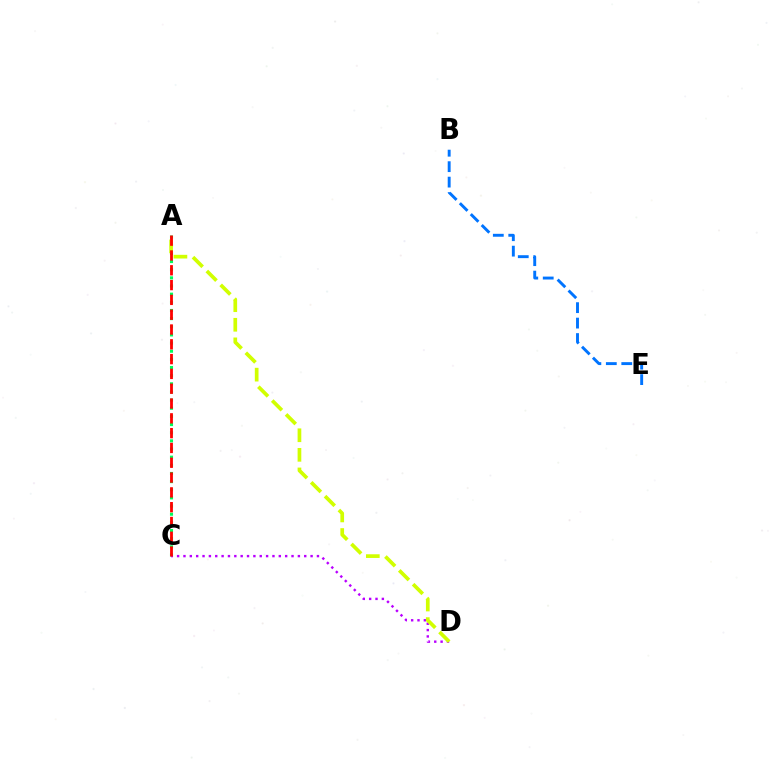{('A', 'C'): [{'color': '#00ff5c', 'line_style': 'dotted', 'thickness': 2.21}, {'color': '#ff0000', 'line_style': 'dashed', 'thickness': 2.01}], ('C', 'D'): [{'color': '#b900ff', 'line_style': 'dotted', 'thickness': 1.73}], ('B', 'E'): [{'color': '#0074ff', 'line_style': 'dashed', 'thickness': 2.1}], ('A', 'D'): [{'color': '#d1ff00', 'line_style': 'dashed', 'thickness': 2.66}]}